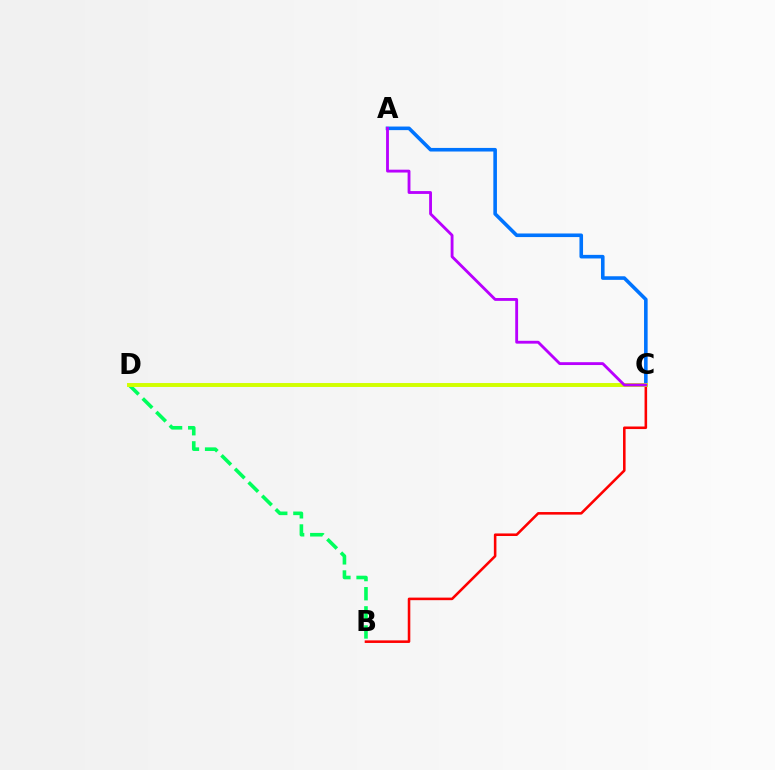{('B', 'D'): [{'color': '#00ff5c', 'line_style': 'dashed', 'thickness': 2.6}], ('A', 'C'): [{'color': '#0074ff', 'line_style': 'solid', 'thickness': 2.59}, {'color': '#b900ff', 'line_style': 'solid', 'thickness': 2.05}], ('B', 'C'): [{'color': '#ff0000', 'line_style': 'solid', 'thickness': 1.85}], ('C', 'D'): [{'color': '#d1ff00', 'line_style': 'solid', 'thickness': 2.83}]}